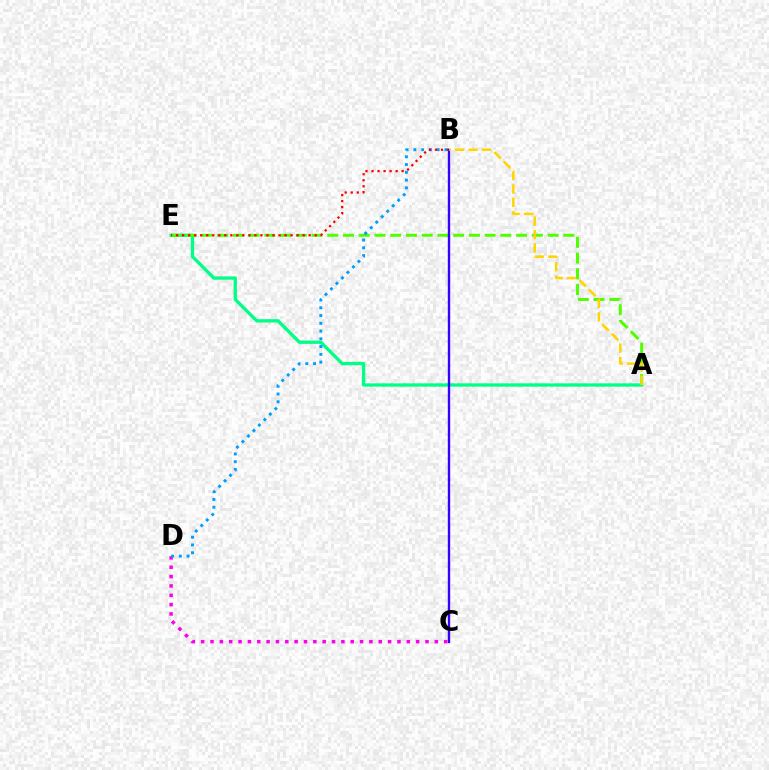{('A', 'E'): [{'color': '#00ff86', 'line_style': 'solid', 'thickness': 2.38}, {'color': '#4fff00', 'line_style': 'dashed', 'thickness': 2.14}], ('C', 'D'): [{'color': '#ff00ed', 'line_style': 'dotted', 'thickness': 2.54}], ('B', 'D'): [{'color': '#009eff', 'line_style': 'dotted', 'thickness': 2.11}], ('B', 'E'): [{'color': '#ff0000', 'line_style': 'dotted', 'thickness': 1.64}], ('B', 'C'): [{'color': '#3700ff', 'line_style': 'solid', 'thickness': 1.71}], ('A', 'B'): [{'color': '#ffd500', 'line_style': 'dashed', 'thickness': 1.82}]}